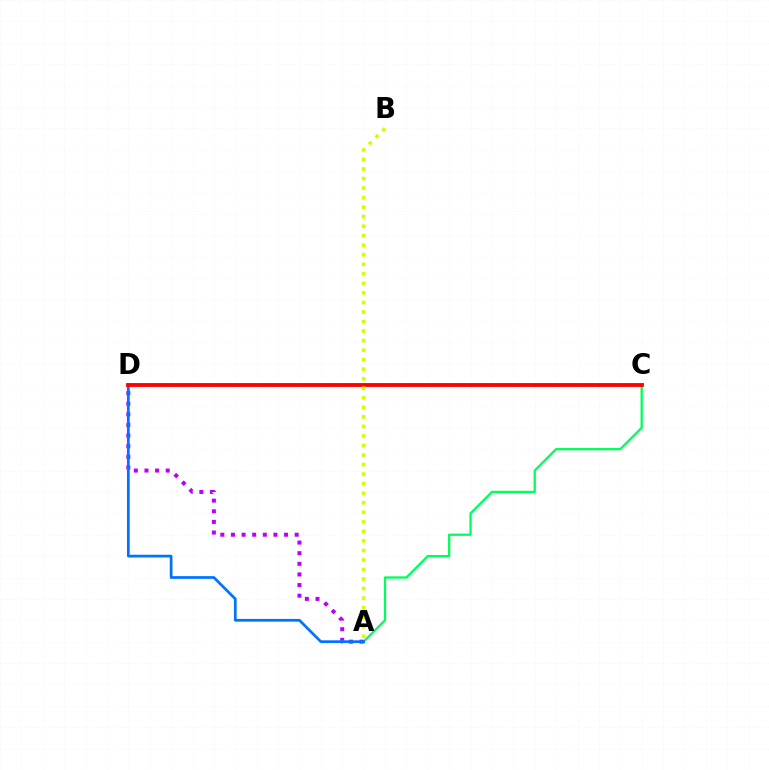{('A', 'C'): [{'color': '#00ff5c', 'line_style': 'solid', 'thickness': 1.65}], ('A', 'D'): [{'color': '#b900ff', 'line_style': 'dotted', 'thickness': 2.89}, {'color': '#0074ff', 'line_style': 'solid', 'thickness': 1.97}], ('C', 'D'): [{'color': '#ff0000', 'line_style': 'solid', 'thickness': 2.76}], ('A', 'B'): [{'color': '#d1ff00', 'line_style': 'dotted', 'thickness': 2.59}]}